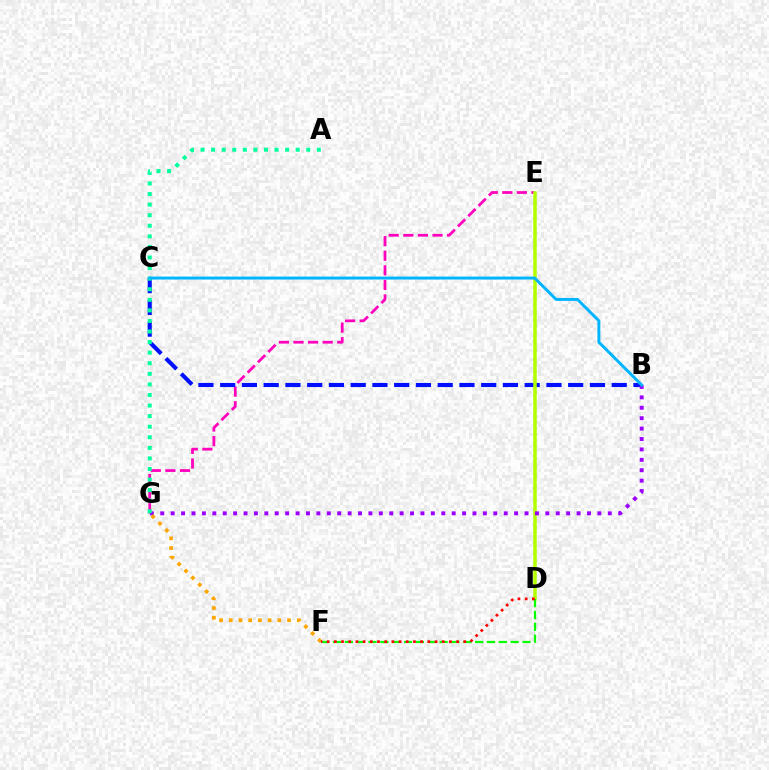{('E', 'G'): [{'color': '#ff00bd', 'line_style': 'dashed', 'thickness': 1.98}], ('B', 'C'): [{'color': '#0010ff', 'line_style': 'dashed', 'thickness': 2.95}, {'color': '#00b5ff', 'line_style': 'solid', 'thickness': 2.12}], ('D', 'E'): [{'color': '#b3ff00', 'line_style': 'solid', 'thickness': 2.54}], ('B', 'G'): [{'color': '#9b00ff', 'line_style': 'dotted', 'thickness': 2.83}], ('A', 'G'): [{'color': '#00ff9d', 'line_style': 'dotted', 'thickness': 2.87}], ('D', 'F'): [{'color': '#08ff00', 'line_style': 'dashed', 'thickness': 1.61}, {'color': '#ff0000', 'line_style': 'dotted', 'thickness': 1.95}], ('F', 'G'): [{'color': '#ffa500', 'line_style': 'dotted', 'thickness': 2.64}]}